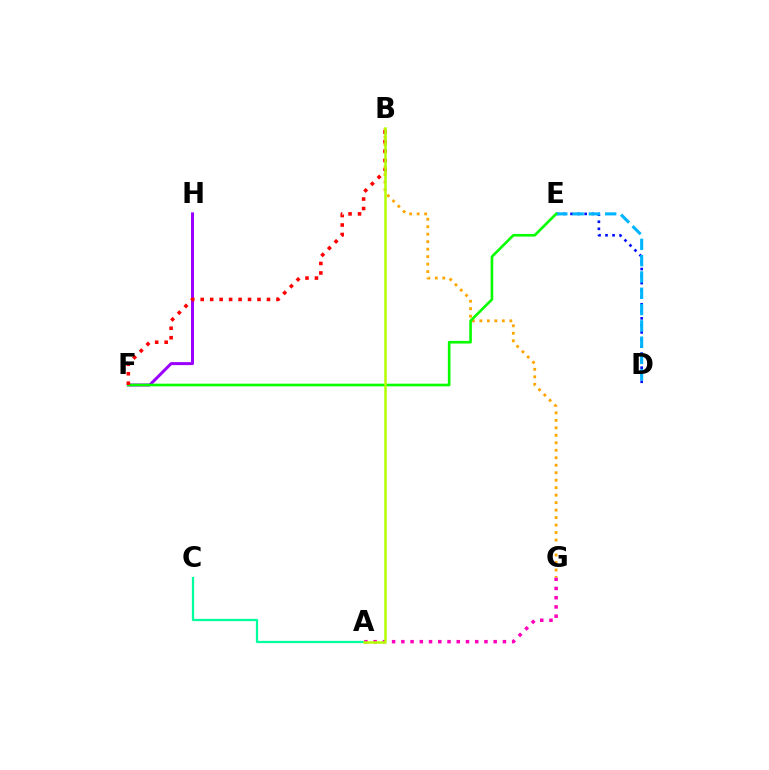{('F', 'H'): [{'color': '#9b00ff', 'line_style': 'solid', 'thickness': 2.16}], ('A', 'C'): [{'color': '#00ff9d', 'line_style': 'solid', 'thickness': 1.63}], ('A', 'G'): [{'color': '#ff00bd', 'line_style': 'dotted', 'thickness': 2.51}], ('B', 'G'): [{'color': '#ffa500', 'line_style': 'dotted', 'thickness': 2.03}], ('D', 'E'): [{'color': '#0010ff', 'line_style': 'dotted', 'thickness': 1.91}, {'color': '#00b5ff', 'line_style': 'dashed', 'thickness': 2.21}], ('E', 'F'): [{'color': '#08ff00', 'line_style': 'solid', 'thickness': 1.9}], ('B', 'F'): [{'color': '#ff0000', 'line_style': 'dotted', 'thickness': 2.57}], ('A', 'B'): [{'color': '#b3ff00', 'line_style': 'solid', 'thickness': 1.8}]}